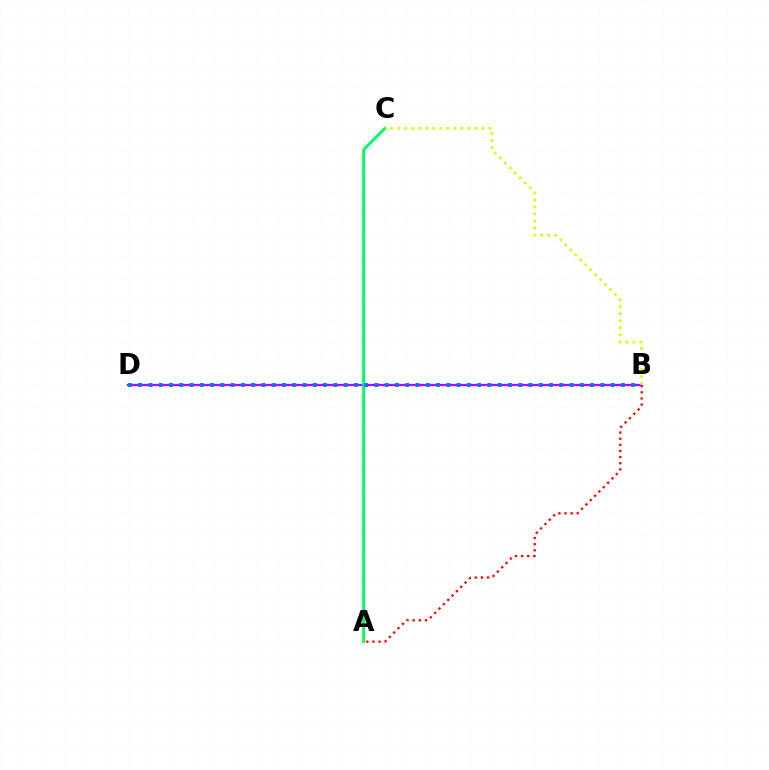{('A', 'B'): [{'color': '#ff0000', 'line_style': 'dotted', 'thickness': 1.67}], ('B', 'D'): [{'color': '#b900ff', 'line_style': 'solid', 'thickness': 1.63}, {'color': '#0074ff', 'line_style': 'dotted', 'thickness': 2.79}], ('A', 'C'): [{'color': '#00ff5c', 'line_style': 'solid', 'thickness': 2.11}], ('B', 'C'): [{'color': '#d1ff00', 'line_style': 'dotted', 'thickness': 1.91}]}